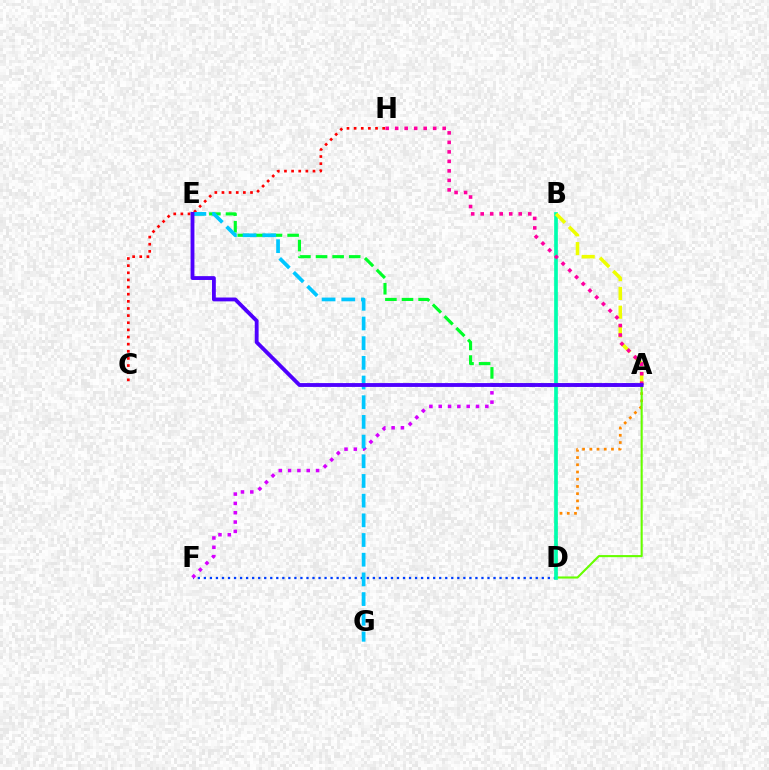{('A', 'D'): [{'color': '#ff8800', 'line_style': 'dotted', 'thickness': 1.96}, {'color': '#66ff00', 'line_style': 'solid', 'thickness': 1.52}], ('A', 'E'): [{'color': '#00ff27', 'line_style': 'dashed', 'thickness': 2.26}, {'color': '#4f00ff', 'line_style': 'solid', 'thickness': 2.76}], ('D', 'F'): [{'color': '#003fff', 'line_style': 'dotted', 'thickness': 1.64}], ('C', 'H'): [{'color': '#ff0000', 'line_style': 'dotted', 'thickness': 1.94}], ('A', 'F'): [{'color': '#d600ff', 'line_style': 'dotted', 'thickness': 2.53}], ('B', 'D'): [{'color': '#00ffaf', 'line_style': 'solid', 'thickness': 2.66}], ('E', 'G'): [{'color': '#00c7ff', 'line_style': 'dashed', 'thickness': 2.67}], ('A', 'B'): [{'color': '#eeff00', 'line_style': 'dashed', 'thickness': 2.55}], ('A', 'H'): [{'color': '#ff00a0', 'line_style': 'dotted', 'thickness': 2.58}]}